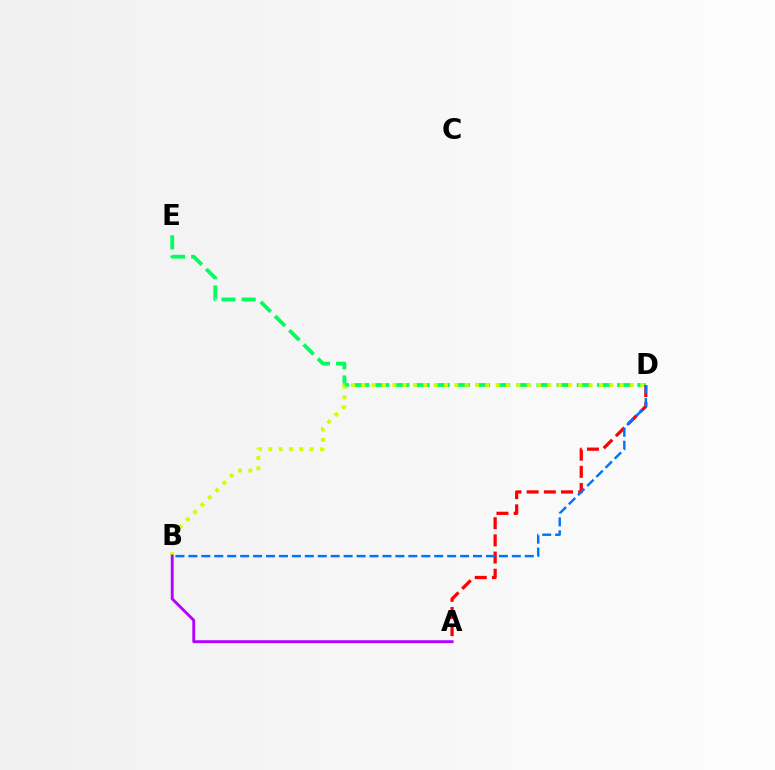{('D', 'E'): [{'color': '#00ff5c', 'line_style': 'dashed', 'thickness': 2.74}], ('A', 'D'): [{'color': '#ff0000', 'line_style': 'dashed', 'thickness': 2.33}], ('B', 'D'): [{'color': '#d1ff00', 'line_style': 'dotted', 'thickness': 2.81}, {'color': '#0074ff', 'line_style': 'dashed', 'thickness': 1.76}], ('A', 'B'): [{'color': '#b900ff', 'line_style': 'solid', 'thickness': 2.08}]}